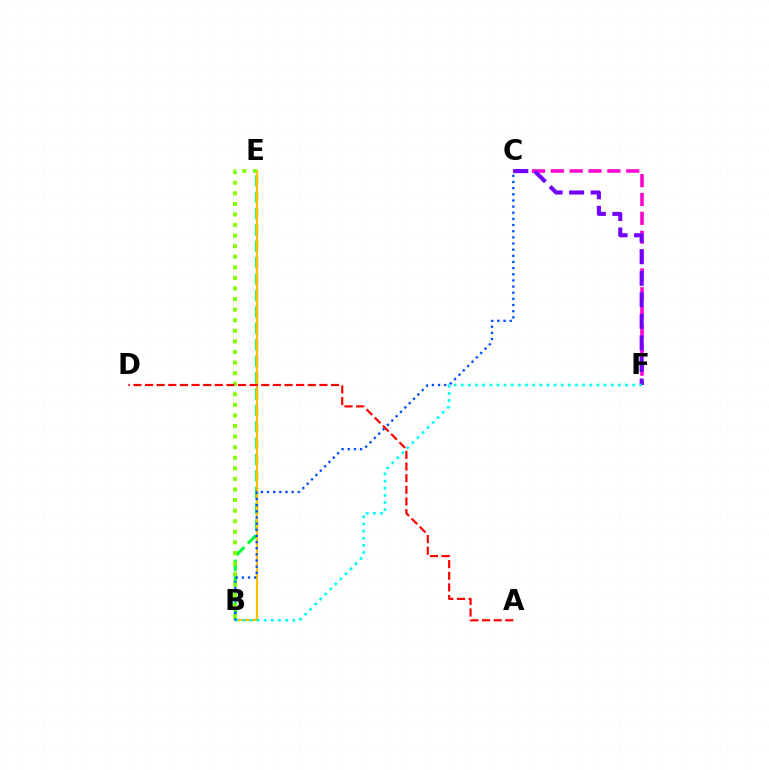{('C', 'F'): [{'color': '#ff00cf', 'line_style': 'dashed', 'thickness': 2.56}, {'color': '#7200ff', 'line_style': 'dashed', 'thickness': 2.93}], ('B', 'E'): [{'color': '#00ff39', 'line_style': 'dashed', 'thickness': 2.23}, {'color': '#ffbd00', 'line_style': 'solid', 'thickness': 1.55}, {'color': '#84ff00', 'line_style': 'dotted', 'thickness': 2.87}], ('B', 'F'): [{'color': '#00fff6', 'line_style': 'dotted', 'thickness': 1.94}], ('B', 'C'): [{'color': '#004bff', 'line_style': 'dotted', 'thickness': 1.67}], ('A', 'D'): [{'color': '#ff0000', 'line_style': 'dashed', 'thickness': 1.58}]}